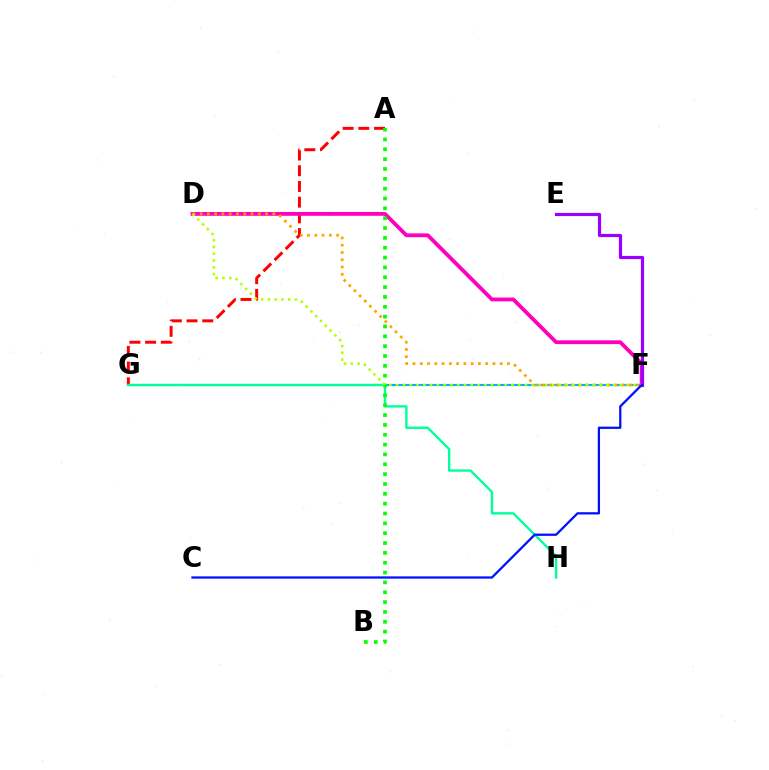{('F', 'G'): [{'color': '#00b5ff', 'line_style': 'solid', 'thickness': 1.5}], ('A', 'G'): [{'color': '#ff0000', 'line_style': 'dashed', 'thickness': 2.13}], ('D', 'F'): [{'color': '#ff00bd', 'line_style': 'solid', 'thickness': 2.75}, {'color': '#ffa500', 'line_style': 'dotted', 'thickness': 1.97}, {'color': '#b3ff00', 'line_style': 'dotted', 'thickness': 1.84}], ('G', 'H'): [{'color': '#00ff9d', 'line_style': 'solid', 'thickness': 1.71}], ('E', 'F'): [{'color': '#9b00ff', 'line_style': 'solid', 'thickness': 2.29}], ('A', 'B'): [{'color': '#08ff00', 'line_style': 'dotted', 'thickness': 2.67}], ('C', 'F'): [{'color': '#0010ff', 'line_style': 'solid', 'thickness': 1.63}]}